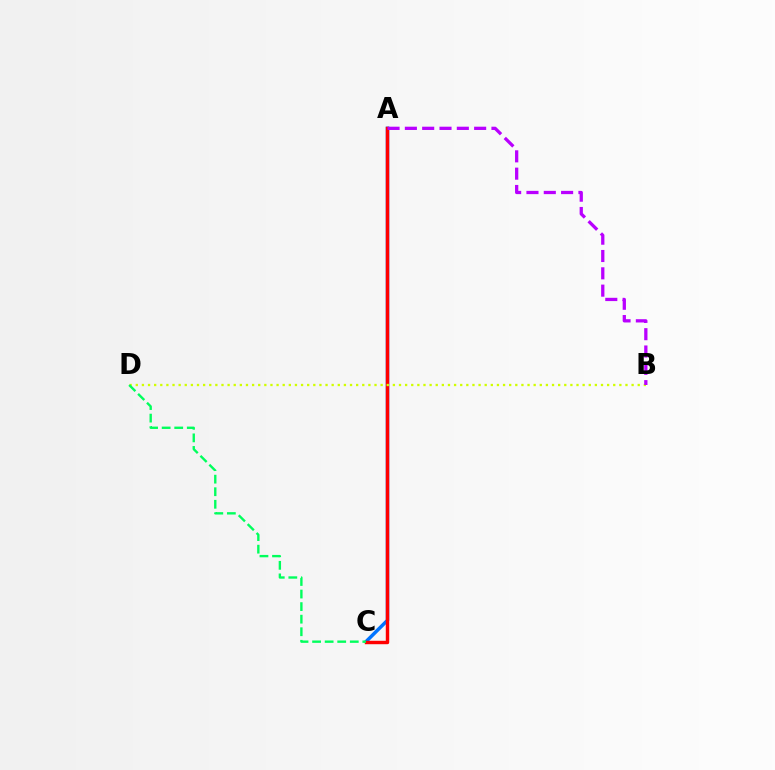{('A', 'C'): [{'color': '#0074ff', 'line_style': 'solid', 'thickness': 2.51}, {'color': '#ff0000', 'line_style': 'solid', 'thickness': 2.46}], ('B', 'D'): [{'color': '#d1ff00', 'line_style': 'dotted', 'thickness': 1.66}], ('C', 'D'): [{'color': '#00ff5c', 'line_style': 'dashed', 'thickness': 1.71}], ('A', 'B'): [{'color': '#b900ff', 'line_style': 'dashed', 'thickness': 2.35}]}